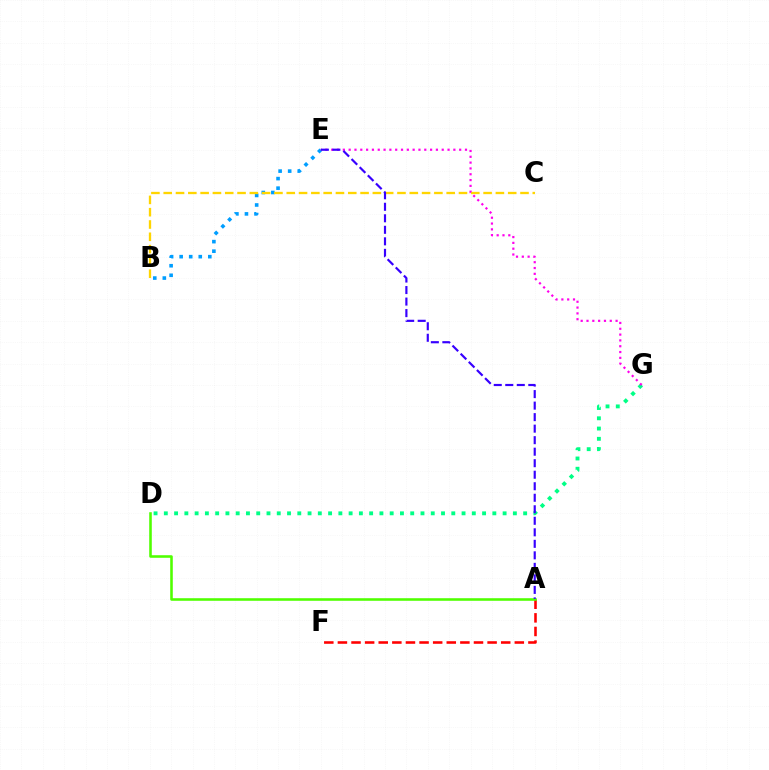{('D', 'G'): [{'color': '#00ff86', 'line_style': 'dotted', 'thickness': 2.79}], ('B', 'E'): [{'color': '#009eff', 'line_style': 'dotted', 'thickness': 2.6}], ('A', 'F'): [{'color': '#ff0000', 'line_style': 'dashed', 'thickness': 1.85}], ('B', 'C'): [{'color': '#ffd500', 'line_style': 'dashed', 'thickness': 1.67}], ('E', 'G'): [{'color': '#ff00ed', 'line_style': 'dotted', 'thickness': 1.58}], ('A', 'D'): [{'color': '#4fff00', 'line_style': 'solid', 'thickness': 1.85}], ('A', 'E'): [{'color': '#3700ff', 'line_style': 'dashed', 'thickness': 1.56}]}